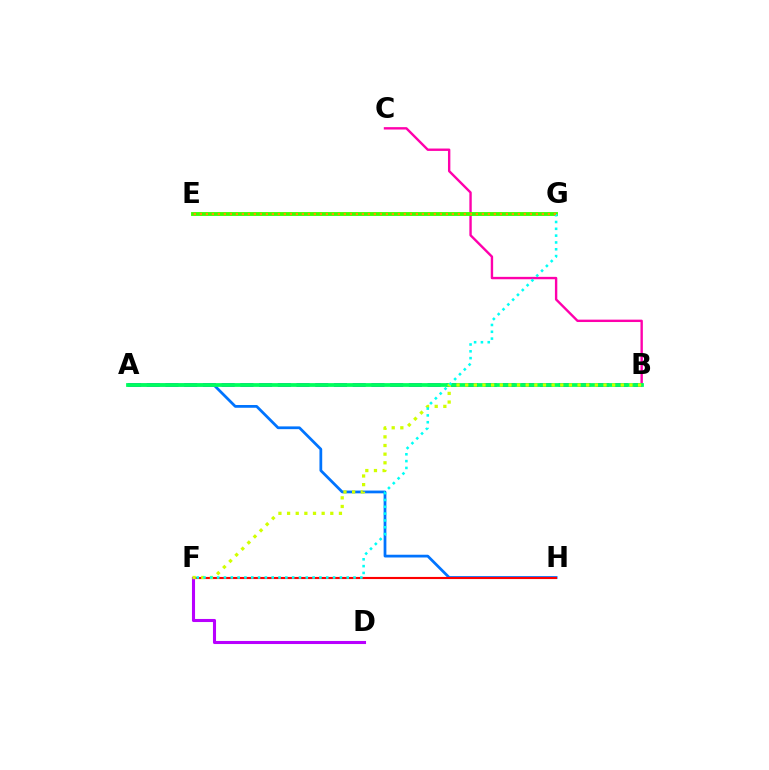{('A', 'B'): [{'color': '#2500ff', 'line_style': 'dashed', 'thickness': 2.54}, {'color': '#00ff5c', 'line_style': 'solid', 'thickness': 2.71}], ('A', 'H'): [{'color': '#0074ff', 'line_style': 'solid', 'thickness': 1.99}], ('B', 'C'): [{'color': '#ff00ac', 'line_style': 'solid', 'thickness': 1.72}], ('E', 'G'): [{'color': '#3dff00', 'line_style': 'solid', 'thickness': 2.78}, {'color': '#ff9400', 'line_style': 'dotted', 'thickness': 1.63}], ('F', 'H'): [{'color': '#ff0000', 'line_style': 'solid', 'thickness': 1.53}], ('D', 'F'): [{'color': '#b900ff', 'line_style': 'solid', 'thickness': 2.22}], ('B', 'F'): [{'color': '#d1ff00', 'line_style': 'dotted', 'thickness': 2.35}], ('F', 'G'): [{'color': '#00fff6', 'line_style': 'dotted', 'thickness': 1.85}]}